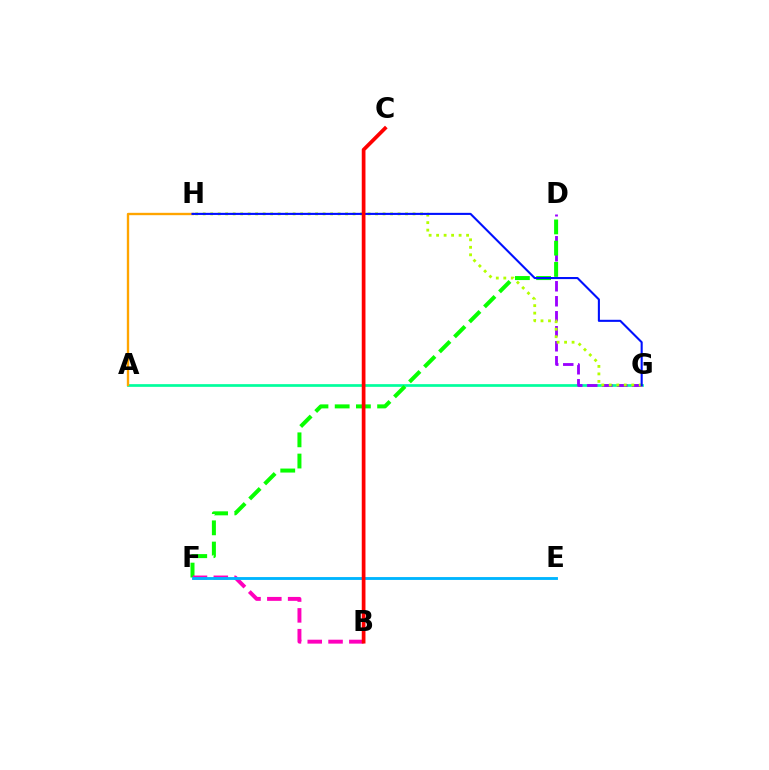{('A', 'G'): [{'color': '#00ff9d', 'line_style': 'solid', 'thickness': 1.95}], ('D', 'G'): [{'color': '#9b00ff', 'line_style': 'dashed', 'thickness': 2.04}], ('A', 'H'): [{'color': '#ffa500', 'line_style': 'solid', 'thickness': 1.7}], ('D', 'F'): [{'color': '#08ff00', 'line_style': 'dashed', 'thickness': 2.88}], ('B', 'F'): [{'color': '#ff00bd', 'line_style': 'dashed', 'thickness': 2.83}], ('E', 'F'): [{'color': '#00b5ff', 'line_style': 'solid', 'thickness': 2.06}], ('G', 'H'): [{'color': '#b3ff00', 'line_style': 'dotted', 'thickness': 2.04}, {'color': '#0010ff', 'line_style': 'solid', 'thickness': 1.5}], ('B', 'C'): [{'color': '#ff0000', 'line_style': 'solid', 'thickness': 2.67}]}